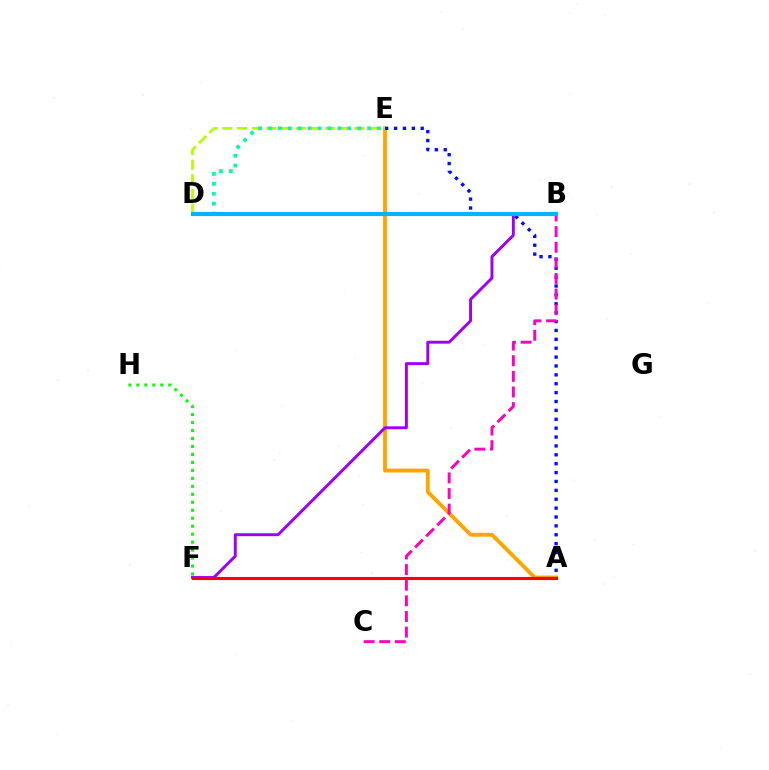{('A', 'E'): [{'color': '#ffa500', 'line_style': 'solid', 'thickness': 2.78}, {'color': '#0010ff', 'line_style': 'dotted', 'thickness': 2.41}], ('B', 'F'): [{'color': '#9b00ff', 'line_style': 'solid', 'thickness': 2.1}], ('D', 'E'): [{'color': '#b3ff00', 'line_style': 'dashed', 'thickness': 1.99}, {'color': '#00ff9d', 'line_style': 'dotted', 'thickness': 2.69}], ('A', 'F'): [{'color': '#ff0000', 'line_style': 'solid', 'thickness': 2.24}], ('B', 'C'): [{'color': '#ff00bd', 'line_style': 'dashed', 'thickness': 2.12}], ('F', 'H'): [{'color': '#08ff00', 'line_style': 'dotted', 'thickness': 2.17}], ('B', 'D'): [{'color': '#00b5ff', 'line_style': 'solid', 'thickness': 2.97}]}